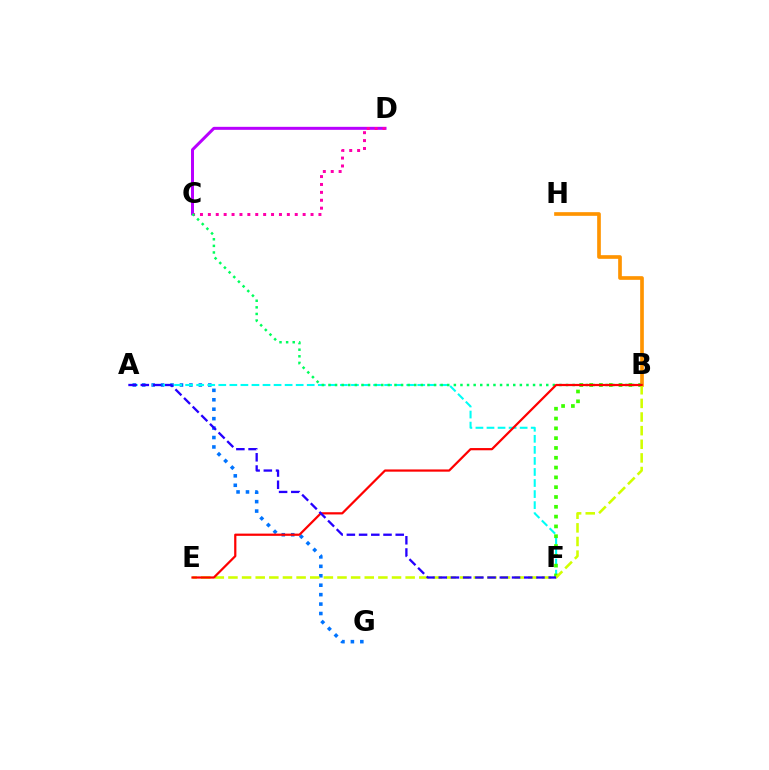{('A', 'G'): [{'color': '#0074ff', 'line_style': 'dotted', 'thickness': 2.56}], ('A', 'F'): [{'color': '#00fff6', 'line_style': 'dashed', 'thickness': 1.5}, {'color': '#2500ff', 'line_style': 'dashed', 'thickness': 1.66}], ('C', 'D'): [{'color': '#b900ff', 'line_style': 'solid', 'thickness': 2.16}, {'color': '#ff00ac', 'line_style': 'dotted', 'thickness': 2.15}], ('B', 'F'): [{'color': '#3dff00', 'line_style': 'dotted', 'thickness': 2.66}], ('B', 'H'): [{'color': '#ff9400', 'line_style': 'solid', 'thickness': 2.65}], ('B', 'C'): [{'color': '#00ff5c', 'line_style': 'dotted', 'thickness': 1.79}], ('B', 'E'): [{'color': '#d1ff00', 'line_style': 'dashed', 'thickness': 1.85}, {'color': '#ff0000', 'line_style': 'solid', 'thickness': 1.6}]}